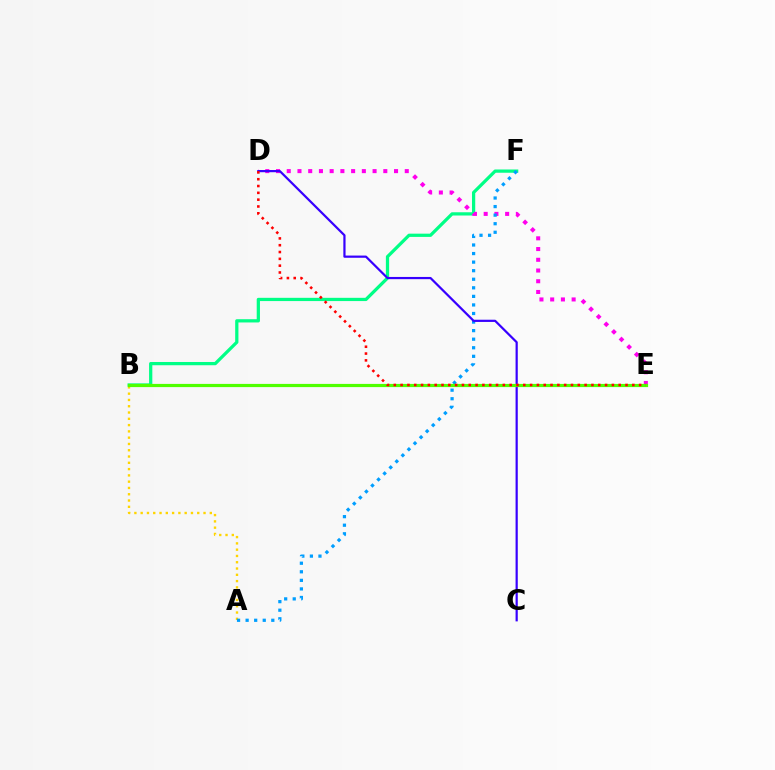{('A', 'B'): [{'color': '#ffd500', 'line_style': 'dotted', 'thickness': 1.71}], ('B', 'F'): [{'color': '#00ff86', 'line_style': 'solid', 'thickness': 2.34}], ('D', 'E'): [{'color': '#ff00ed', 'line_style': 'dotted', 'thickness': 2.92}, {'color': '#ff0000', 'line_style': 'dotted', 'thickness': 1.85}], ('A', 'F'): [{'color': '#009eff', 'line_style': 'dotted', 'thickness': 2.33}], ('C', 'D'): [{'color': '#3700ff', 'line_style': 'solid', 'thickness': 1.59}], ('B', 'E'): [{'color': '#4fff00', 'line_style': 'solid', 'thickness': 2.3}]}